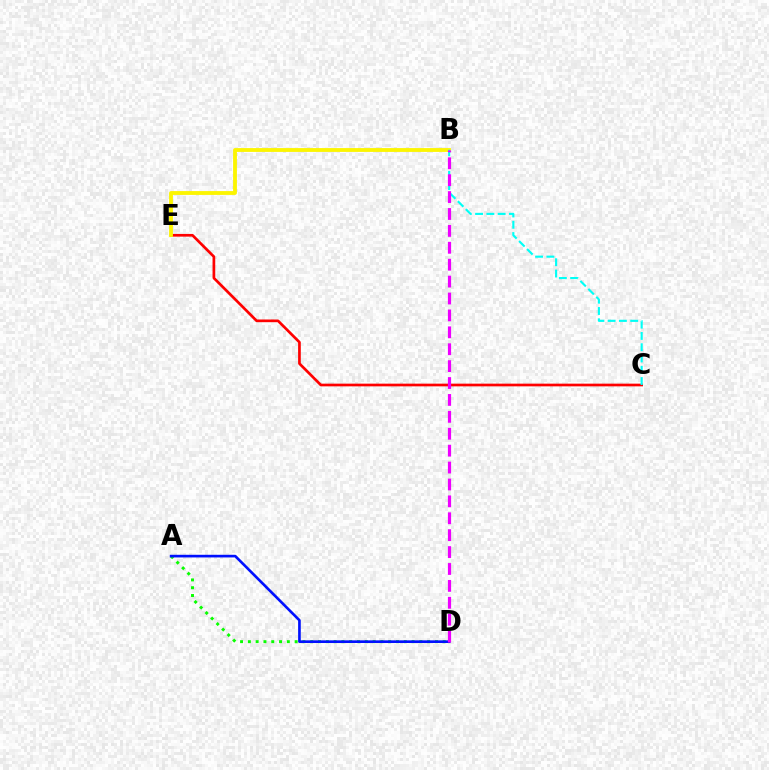{('C', 'E'): [{'color': '#ff0000', 'line_style': 'solid', 'thickness': 1.94}], ('A', 'D'): [{'color': '#08ff00', 'line_style': 'dotted', 'thickness': 2.12}, {'color': '#0010ff', 'line_style': 'solid', 'thickness': 1.91}], ('B', 'E'): [{'color': '#fcf500', 'line_style': 'solid', 'thickness': 2.76}], ('B', 'C'): [{'color': '#00fff6', 'line_style': 'dashed', 'thickness': 1.53}], ('B', 'D'): [{'color': '#ee00ff', 'line_style': 'dashed', 'thickness': 2.3}]}